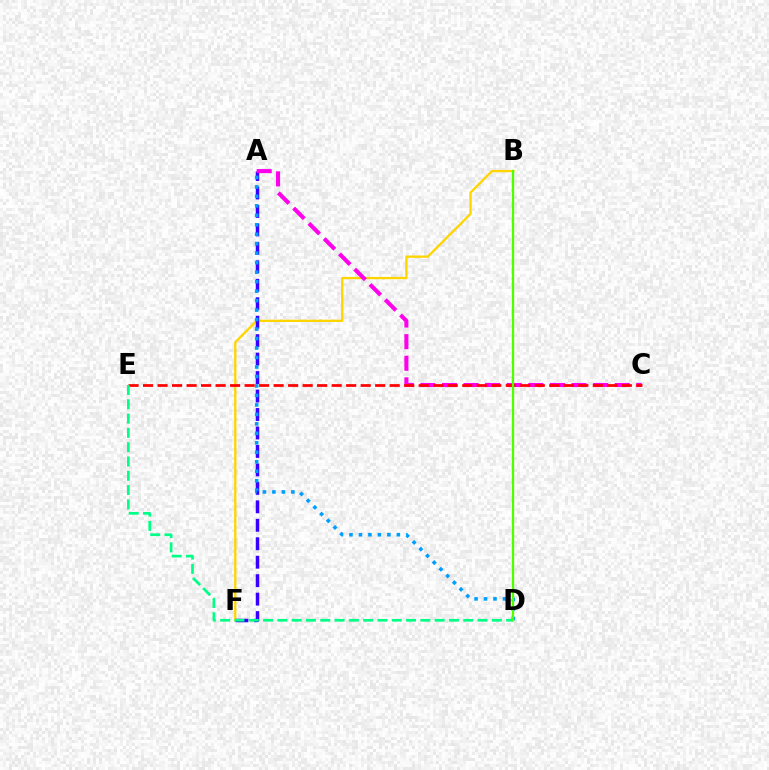{('B', 'F'): [{'color': '#ffd500', 'line_style': 'solid', 'thickness': 1.66}], ('A', 'F'): [{'color': '#3700ff', 'line_style': 'dashed', 'thickness': 2.51}], ('A', 'C'): [{'color': '#ff00ed', 'line_style': 'dashed', 'thickness': 2.93}], ('A', 'D'): [{'color': '#009eff', 'line_style': 'dotted', 'thickness': 2.58}], ('C', 'E'): [{'color': '#ff0000', 'line_style': 'dashed', 'thickness': 1.97}], ('D', 'E'): [{'color': '#00ff86', 'line_style': 'dashed', 'thickness': 1.94}], ('B', 'D'): [{'color': '#4fff00', 'line_style': 'solid', 'thickness': 1.66}]}